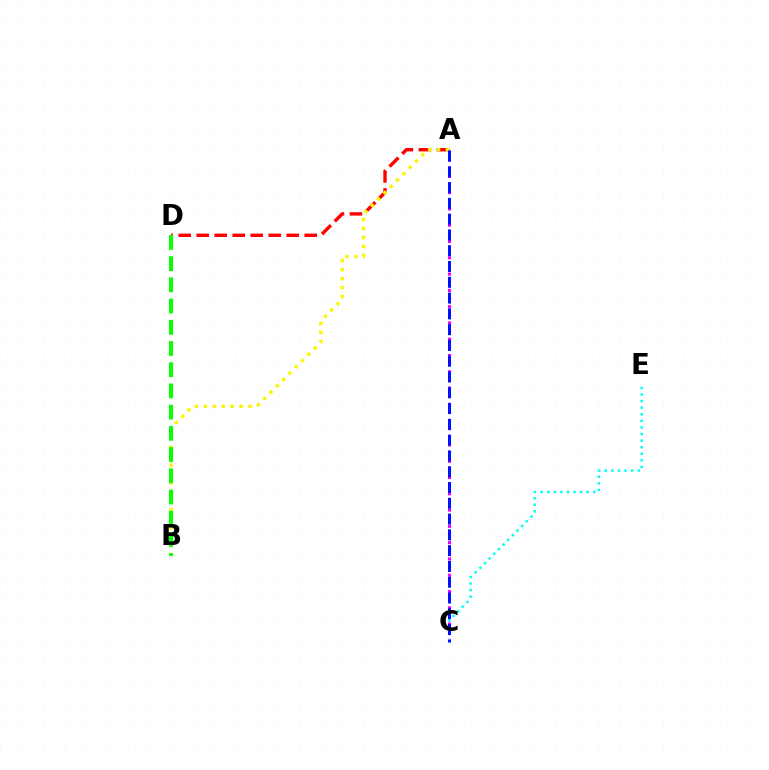{('A', 'C'): [{'color': '#ee00ff', 'line_style': 'dotted', 'thickness': 2.21}, {'color': '#0010ff', 'line_style': 'dashed', 'thickness': 2.14}], ('C', 'E'): [{'color': '#00fff6', 'line_style': 'dotted', 'thickness': 1.79}], ('A', 'D'): [{'color': '#ff0000', 'line_style': 'dashed', 'thickness': 2.45}], ('A', 'B'): [{'color': '#fcf500', 'line_style': 'dotted', 'thickness': 2.43}], ('B', 'D'): [{'color': '#08ff00', 'line_style': 'dashed', 'thickness': 2.88}]}